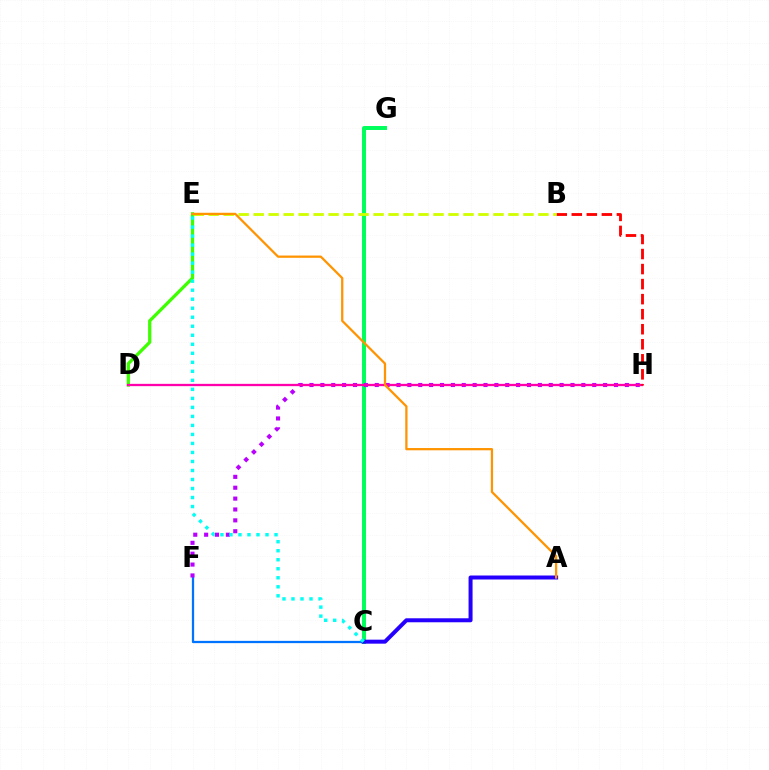{('C', 'G'): [{'color': '#00ff5c', 'line_style': 'solid', 'thickness': 2.86}], ('C', 'F'): [{'color': '#0074ff', 'line_style': 'solid', 'thickness': 1.63}], ('D', 'E'): [{'color': '#3dff00', 'line_style': 'solid', 'thickness': 2.35}], ('F', 'H'): [{'color': '#b900ff', 'line_style': 'dotted', 'thickness': 2.95}], ('D', 'H'): [{'color': '#ff00ac', 'line_style': 'solid', 'thickness': 1.66}], ('A', 'C'): [{'color': '#2500ff', 'line_style': 'solid', 'thickness': 2.88}], ('B', 'H'): [{'color': '#ff0000', 'line_style': 'dashed', 'thickness': 2.04}], ('B', 'E'): [{'color': '#d1ff00', 'line_style': 'dashed', 'thickness': 2.04}], ('C', 'E'): [{'color': '#00fff6', 'line_style': 'dotted', 'thickness': 2.45}], ('A', 'E'): [{'color': '#ff9400', 'line_style': 'solid', 'thickness': 1.62}]}